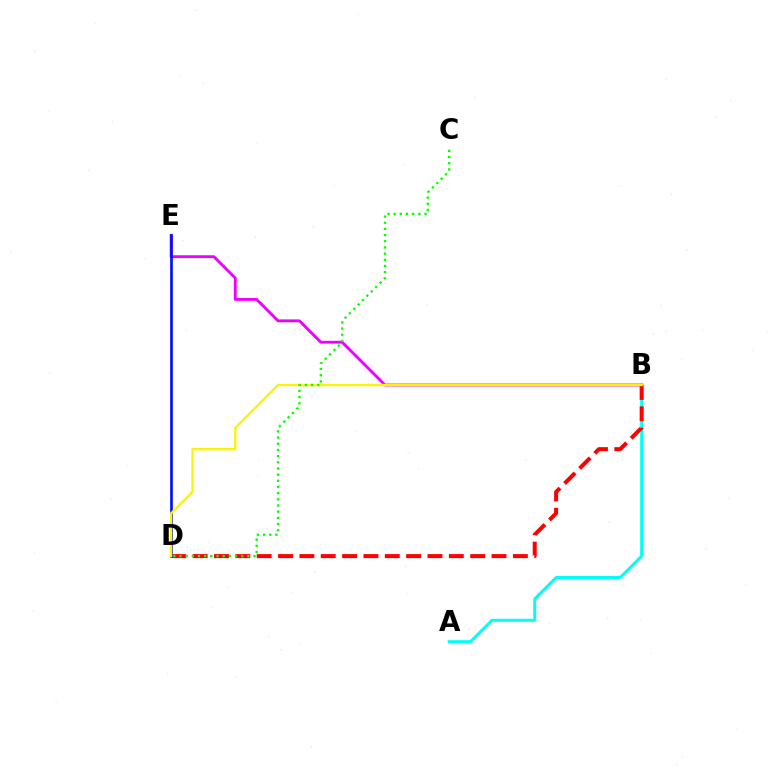{('B', 'E'): [{'color': '#ee00ff', 'line_style': 'solid', 'thickness': 2.06}], ('A', 'B'): [{'color': '#00fff6', 'line_style': 'solid', 'thickness': 2.14}], ('B', 'D'): [{'color': '#ff0000', 'line_style': 'dashed', 'thickness': 2.9}, {'color': '#fcf500', 'line_style': 'solid', 'thickness': 1.69}], ('D', 'E'): [{'color': '#0010ff', 'line_style': 'solid', 'thickness': 1.93}], ('C', 'D'): [{'color': '#08ff00', 'line_style': 'dotted', 'thickness': 1.68}]}